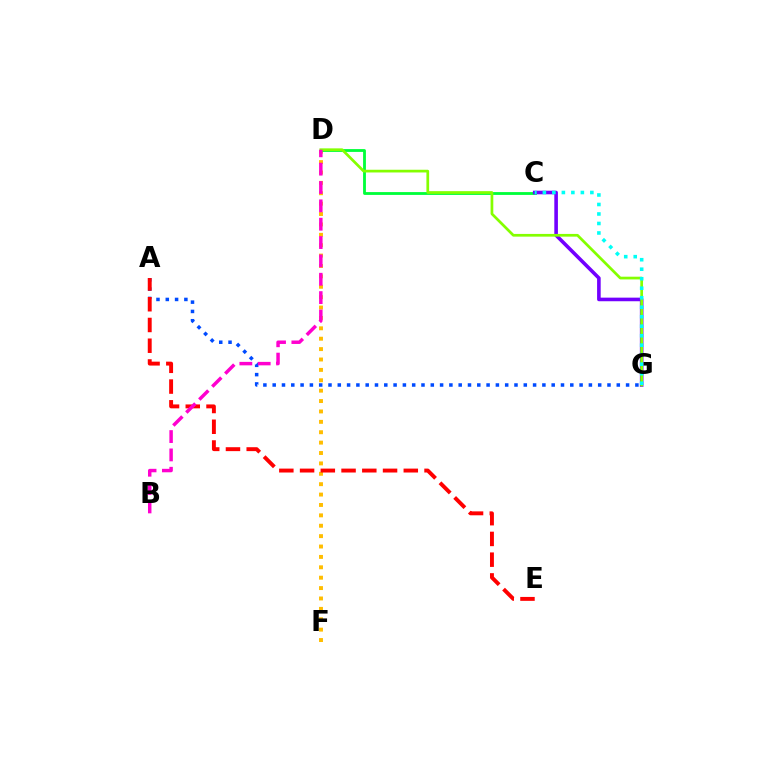{('D', 'F'): [{'color': '#ffbd00', 'line_style': 'dotted', 'thickness': 2.82}], ('A', 'G'): [{'color': '#004bff', 'line_style': 'dotted', 'thickness': 2.53}], ('C', 'D'): [{'color': '#00ff39', 'line_style': 'solid', 'thickness': 2.03}], ('C', 'G'): [{'color': '#7200ff', 'line_style': 'solid', 'thickness': 2.59}, {'color': '#00fff6', 'line_style': 'dotted', 'thickness': 2.58}], ('D', 'G'): [{'color': '#84ff00', 'line_style': 'solid', 'thickness': 1.95}], ('A', 'E'): [{'color': '#ff0000', 'line_style': 'dashed', 'thickness': 2.82}], ('B', 'D'): [{'color': '#ff00cf', 'line_style': 'dashed', 'thickness': 2.49}]}